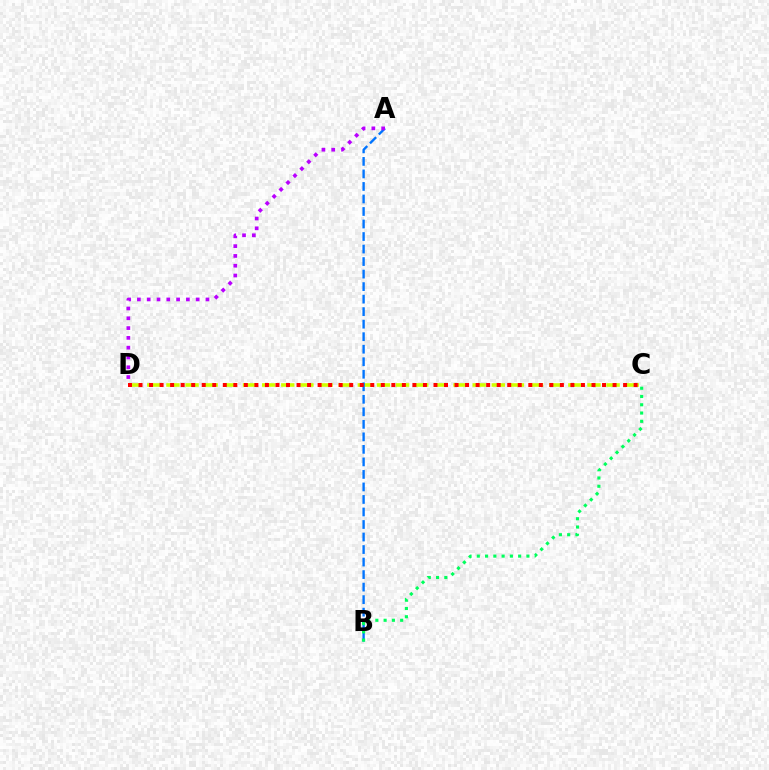{('C', 'D'): [{'color': '#d1ff00', 'line_style': 'dashed', 'thickness': 2.6}, {'color': '#ff0000', 'line_style': 'dotted', 'thickness': 2.86}], ('A', 'B'): [{'color': '#0074ff', 'line_style': 'dashed', 'thickness': 1.7}], ('A', 'D'): [{'color': '#b900ff', 'line_style': 'dotted', 'thickness': 2.66}], ('B', 'C'): [{'color': '#00ff5c', 'line_style': 'dotted', 'thickness': 2.25}]}